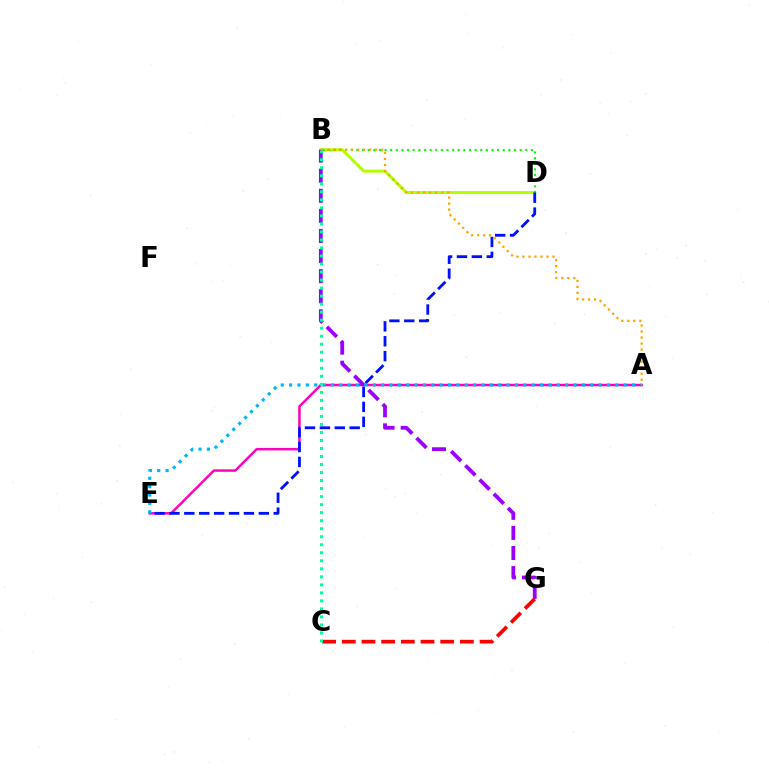{('B', 'D'): [{'color': '#b3ff00', 'line_style': 'solid', 'thickness': 2.14}, {'color': '#08ff00', 'line_style': 'dotted', 'thickness': 1.53}], ('A', 'E'): [{'color': '#ff00bd', 'line_style': 'solid', 'thickness': 1.78}, {'color': '#00b5ff', 'line_style': 'dotted', 'thickness': 2.27}], ('D', 'E'): [{'color': '#0010ff', 'line_style': 'dashed', 'thickness': 2.02}], ('B', 'G'): [{'color': '#9b00ff', 'line_style': 'dashed', 'thickness': 2.73}], ('A', 'B'): [{'color': '#ffa500', 'line_style': 'dotted', 'thickness': 1.64}], ('C', 'G'): [{'color': '#ff0000', 'line_style': 'dashed', 'thickness': 2.67}], ('B', 'C'): [{'color': '#00ff9d', 'line_style': 'dotted', 'thickness': 2.18}]}